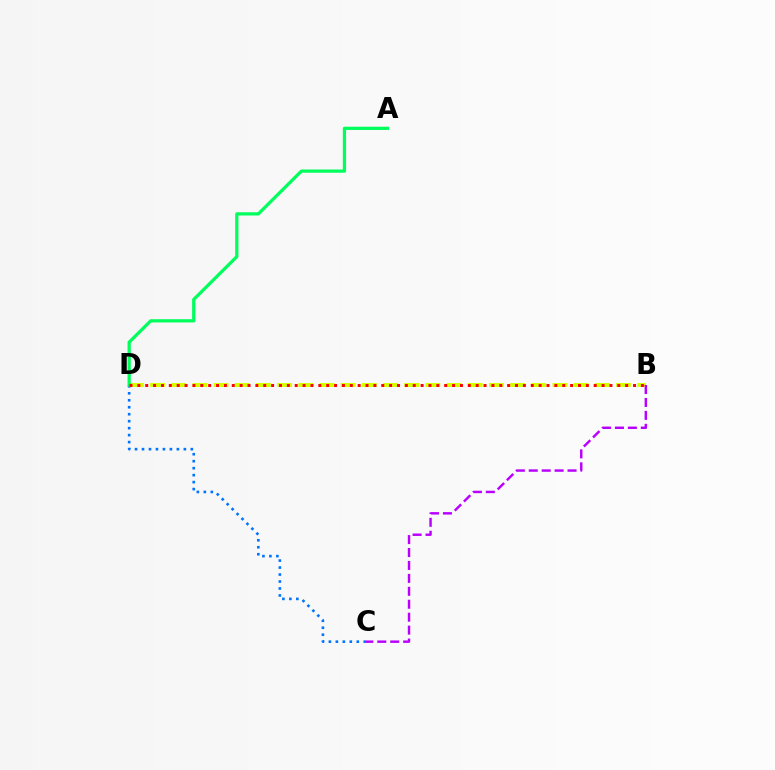{('C', 'D'): [{'color': '#0074ff', 'line_style': 'dotted', 'thickness': 1.89}], ('B', 'D'): [{'color': '#d1ff00', 'line_style': 'dashed', 'thickness': 2.88}, {'color': '#ff0000', 'line_style': 'dotted', 'thickness': 2.14}], ('A', 'D'): [{'color': '#00ff5c', 'line_style': 'solid', 'thickness': 2.33}], ('B', 'C'): [{'color': '#b900ff', 'line_style': 'dashed', 'thickness': 1.76}]}